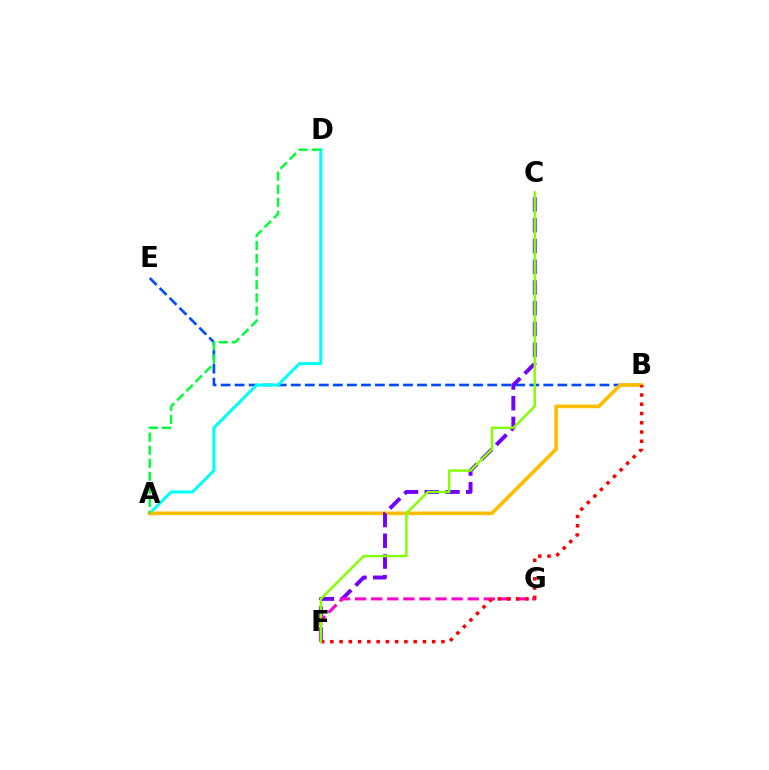{('B', 'E'): [{'color': '#004bff', 'line_style': 'dashed', 'thickness': 1.91}], ('A', 'D'): [{'color': '#00fff6', 'line_style': 'solid', 'thickness': 2.17}, {'color': '#00ff39', 'line_style': 'dashed', 'thickness': 1.77}], ('A', 'B'): [{'color': '#ffbd00', 'line_style': 'solid', 'thickness': 2.65}], ('C', 'F'): [{'color': '#7200ff', 'line_style': 'dashed', 'thickness': 2.82}, {'color': '#84ff00', 'line_style': 'solid', 'thickness': 1.76}], ('F', 'G'): [{'color': '#ff00cf', 'line_style': 'dashed', 'thickness': 2.19}], ('B', 'F'): [{'color': '#ff0000', 'line_style': 'dotted', 'thickness': 2.51}]}